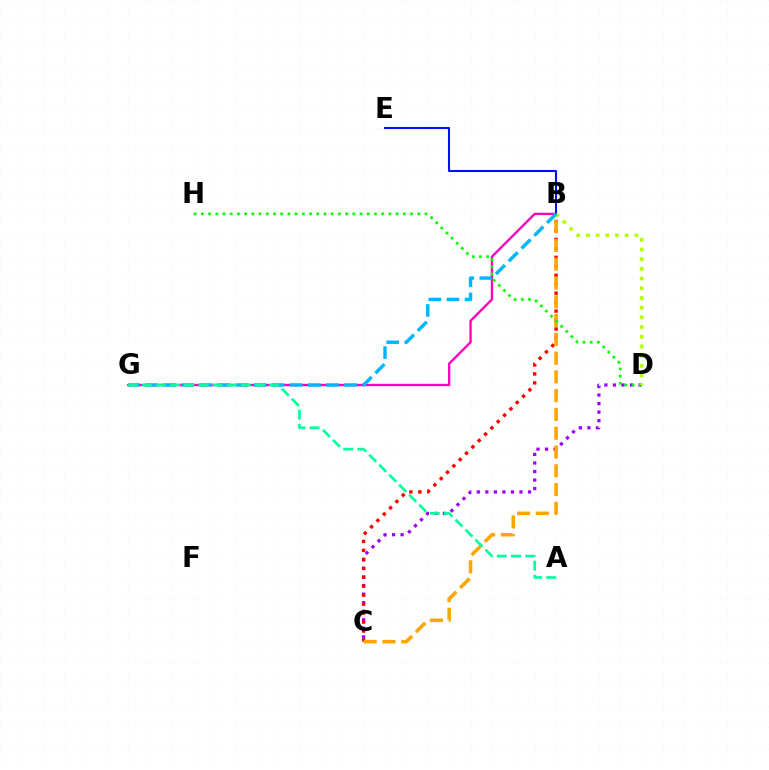{('C', 'D'): [{'color': '#9b00ff', 'line_style': 'dotted', 'thickness': 2.32}], ('B', 'C'): [{'color': '#ff0000', 'line_style': 'dotted', 'thickness': 2.43}, {'color': '#ffa500', 'line_style': 'dashed', 'thickness': 2.55}], ('B', 'G'): [{'color': '#ff00bd', 'line_style': 'solid', 'thickness': 1.68}, {'color': '#00b5ff', 'line_style': 'dashed', 'thickness': 2.46}], ('D', 'H'): [{'color': '#08ff00', 'line_style': 'dotted', 'thickness': 1.96}], ('B', 'E'): [{'color': '#0010ff', 'line_style': 'solid', 'thickness': 1.5}], ('B', 'D'): [{'color': '#b3ff00', 'line_style': 'dotted', 'thickness': 2.64}], ('A', 'G'): [{'color': '#00ff9d', 'line_style': 'dashed', 'thickness': 1.92}]}